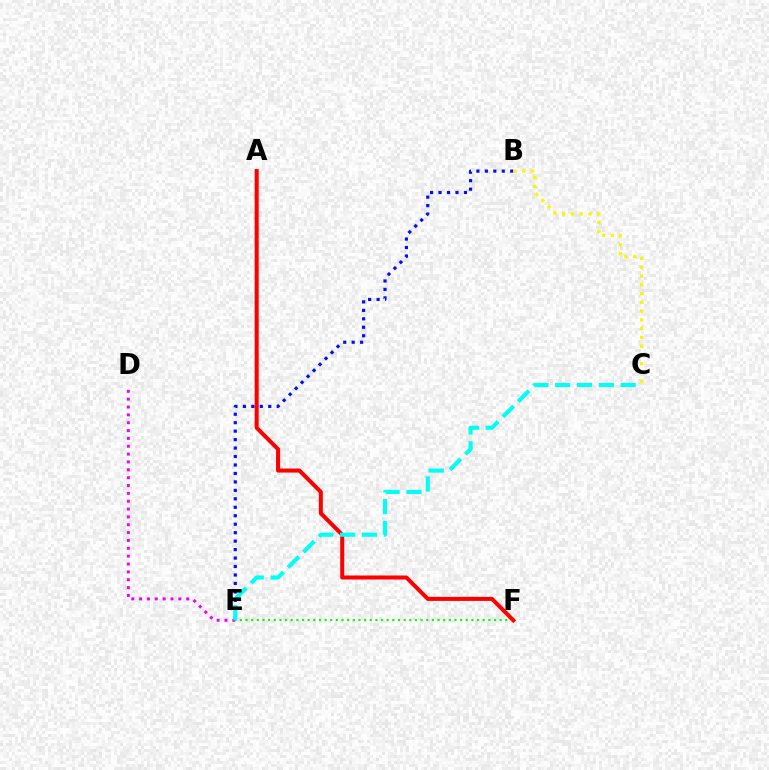{('B', 'E'): [{'color': '#0010ff', 'line_style': 'dotted', 'thickness': 2.3}], ('B', 'C'): [{'color': '#fcf500', 'line_style': 'dotted', 'thickness': 2.38}], ('D', 'E'): [{'color': '#ee00ff', 'line_style': 'dotted', 'thickness': 2.13}], ('E', 'F'): [{'color': '#08ff00', 'line_style': 'dotted', 'thickness': 1.53}], ('A', 'F'): [{'color': '#ff0000', 'line_style': 'solid', 'thickness': 2.91}], ('C', 'E'): [{'color': '#00fff6', 'line_style': 'dashed', 'thickness': 2.96}]}